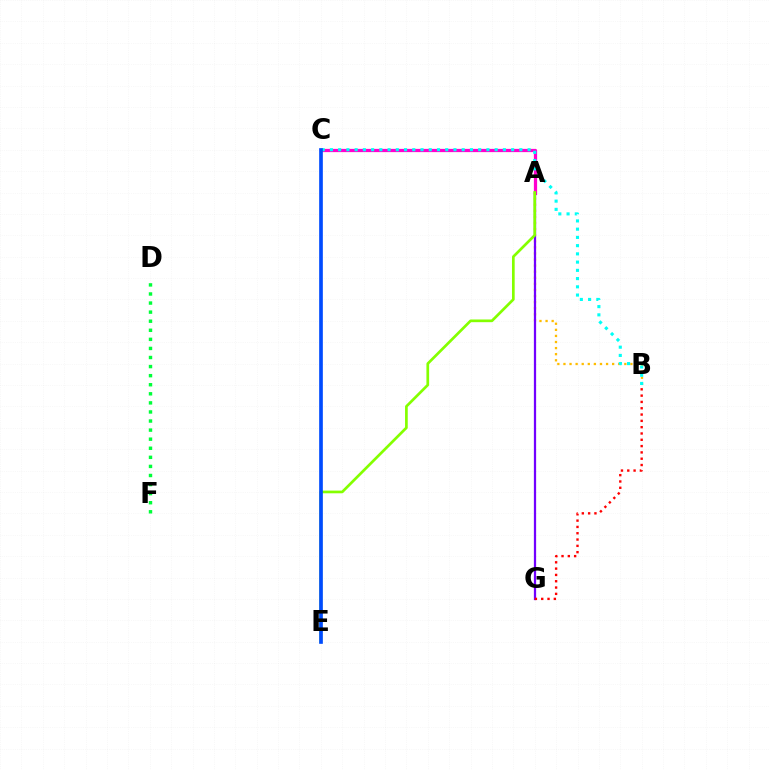{('A', 'B'): [{'color': '#ffbd00', 'line_style': 'dotted', 'thickness': 1.65}], ('D', 'F'): [{'color': '#00ff39', 'line_style': 'dotted', 'thickness': 2.47}], ('A', 'C'): [{'color': '#ff00cf', 'line_style': 'solid', 'thickness': 2.33}], ('A', 'G'): [{'color': '#7200ff', 'line_style': 'solid', 'thickness': 1.62}], ('B', 'C'): [{'color': '#00fff6', 'line_style': 'dotted', 'thickness': 2.24}], ('A', 'E'): [{'color': '#84ff00', 'line_style': 'solid', 'thickness': 1.94}], ('B', 'G'): [{'color': '#ff0000', 'line_style': 'dotted', 'thickness': 1.71}], ('C', 'E'): [{'color': '#004bff', 'line_style': 'solid', 'thickness': 2.64}]}